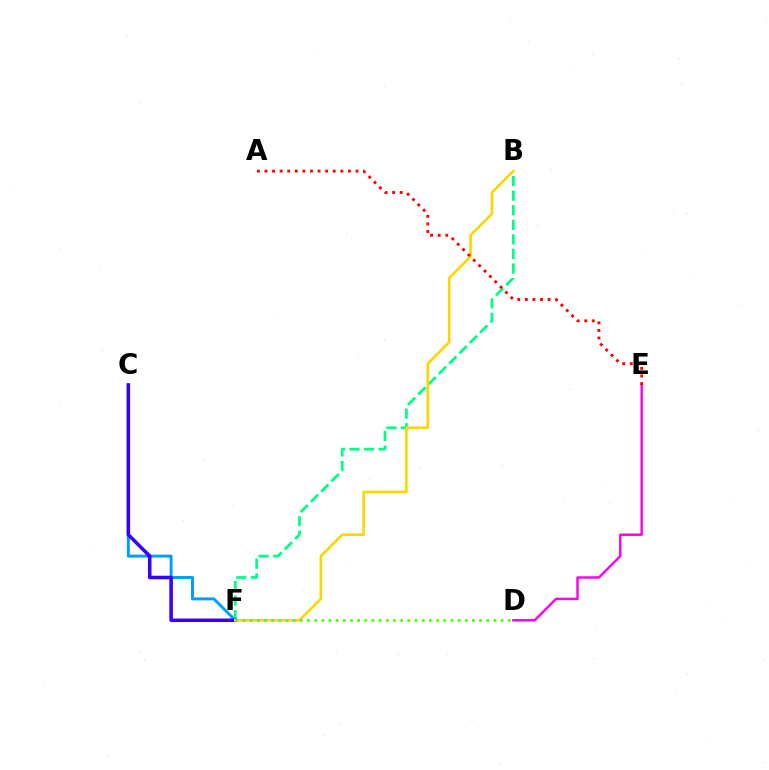{('C', 'F'): [{'color': '#009eff', 'line_style': 'solid', 'thickness': 2.13}, {'color': '#3700ff', 'line_style': 'solid', 'thickness': 2.55}], ('B', 'F'): [{'color': '#00ff86', 'line_style': 'dashed', 'thickness': 1.98}, {'color': '#ffd500', 'line_style': 'solid', 'thickness': 1.87}], ('D', 'E'): [{'color': '#ff00ed', 'line_style': 'solid', 'thickness': 1.76}], ('A', 'E'): [{'color': '#ff0000', 'line_style': 'dotted', 'thickness': 2.06}], ('D', 'F'): [{'color': '#4fff00', 'line_style': 'dotted', 'thickness': 1.95}]}